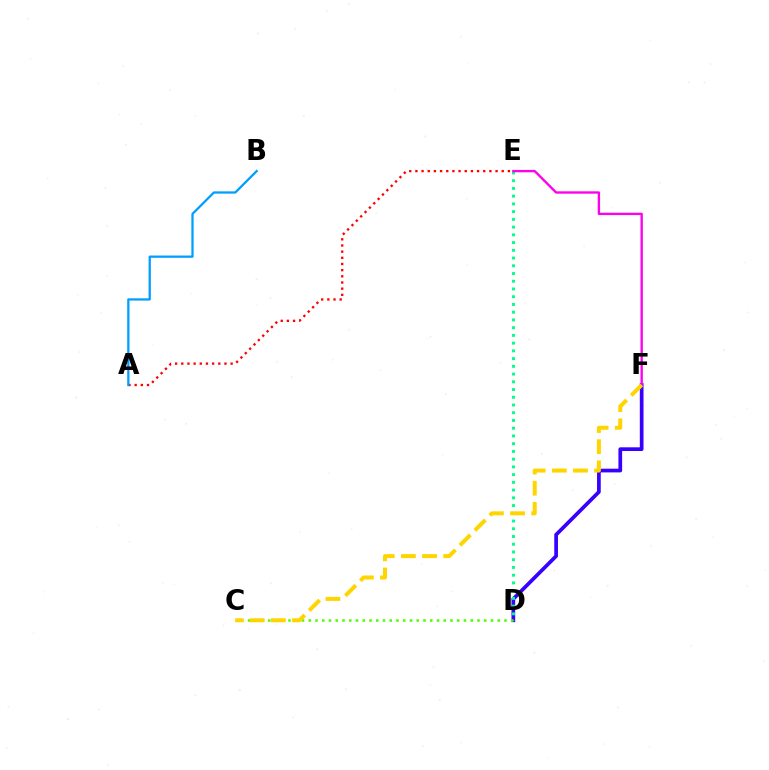{('D', 'F'): [{'color': '#3700ff', 'line_style': 'solid', 'thickness': 2.67}], ('C', 'D'): [{'color': '#4fff00', 'line_style': 'dotted', 'thickness': 1.83}], ('A', 'E'): [{'color': '#ff0000', 'line_style': 'dotted', 'thickness': 1.68}], ('D', 'E'): [{'color': '#00ff86', 'line_style': 'dotted', 'thickness': 2.1}], ('A', 'B'): [{'color': '#009eff', 'line_style': 'solid', 'thickness': 1.63}], ('E', 'F'): [{'color': '#ff00ed', 'line_style': 'solid', 'thickness': 1.69}], ('C', 'F'): [{'color': '#ffd500', 'line_style': 'dashed', 'thickness': 2.87}]}